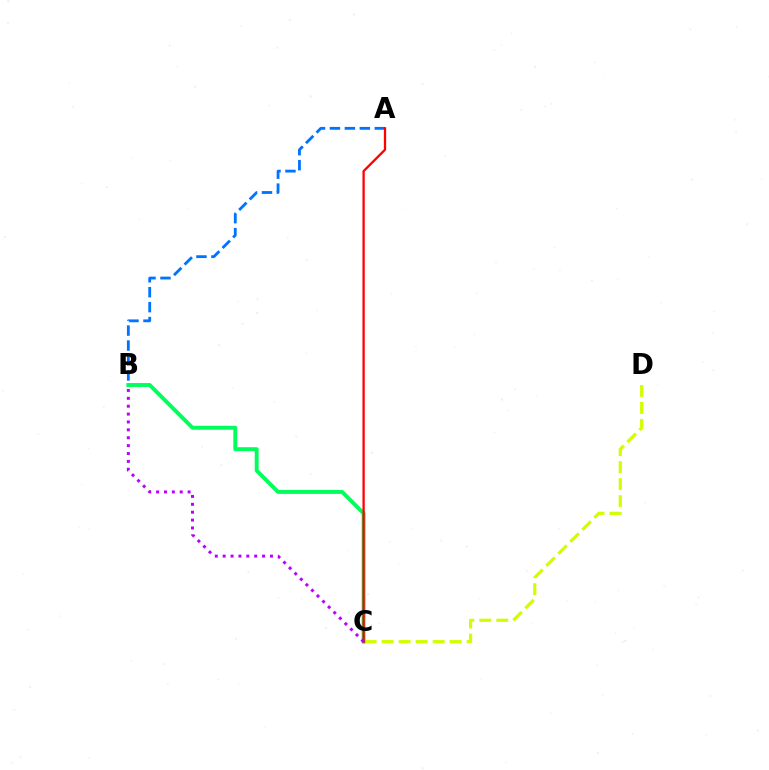{('A', 'B'): [{'color': '#0074ff', 'line_style': 'dashed', 'thickness': 2.03}], ('C', 'D'): [{'color': '#d1ff00', 'line_style': 'dashed', 'thickness': 2.31}], ('B', 'C'): [{'color': '#00ff5c', 'line_style': 'solid', 'thickness': 2.81}, {'color': '#b900ff', 'line_style': 'dotted', 'thickness': 2.14}], ('A', 'C'): [{'color': '#ff0000', 'line_style': 'solid', 'thickness': 1.65}]}